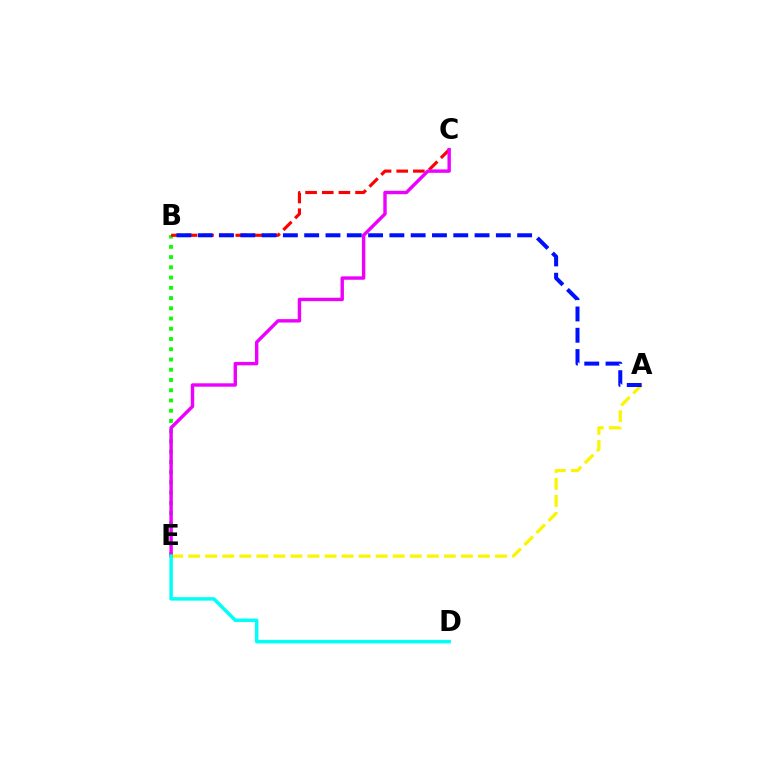{('A', 'E'): [{'color': '#fcf500', 'line_style': 'dashed', 'thickness': 2.32}], ('B', 'E'): [{'color': '#08ff00', 'line_style': 'dotted', 'thickness': 2.78}], ('B', 'C'): [{'color': '#ff0000', 'line_style': 'dashed', 'thickness': 2.26}], ('A', 'B'): [{'color': '#0010ff', 'line_style': 'dashed', 'thickness': 2.89}], ('C', 'E'): [{'color': '#ee00ff', 'line_style': 'solid', 'thickness': 2.45}], ('D', 'E'): [{'color': '#00fff6', 'line_style': 'solid', 'thickness': 2.51}]}